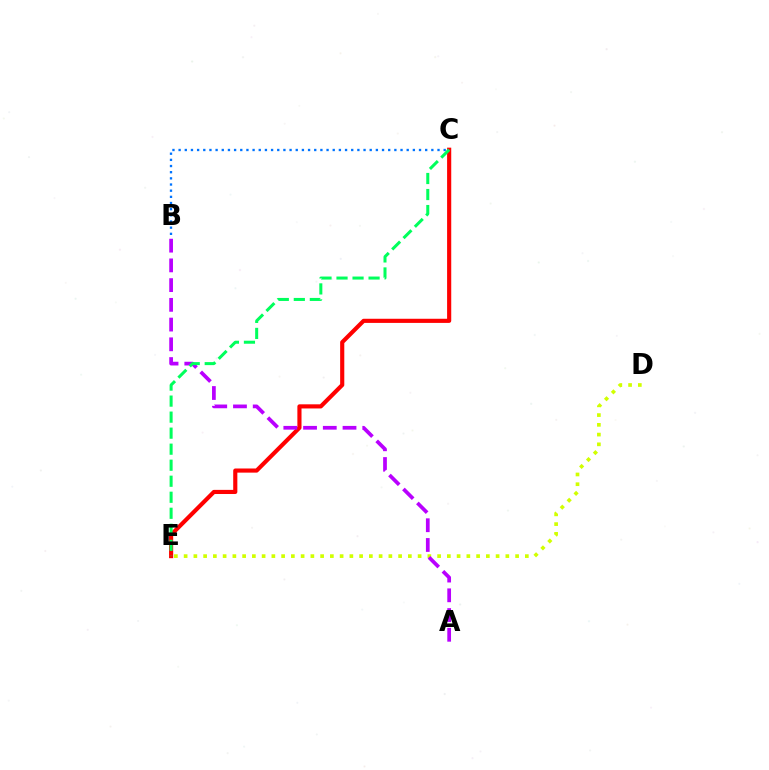{('C', 'E'): [{'color': '#ff0000', 'line_style': 'solid', 'thickness': 2.98}, {'color': '#00ff5c', 'line_style': 'dashed', 'thickness': 2.18}], ('B', 'C'): [{'color': '#0074ff', 'line_style': 'dotted', 'thickness': 1.67}], ('D', 'E'): [{'color': '#d1ff00', 'line_style': 'dotted', 'thickness': 2.65}], ('A', 'B'): [{'color': '#b900ff', 'line_style': 'dashed', 'thickness': 2.68}]}